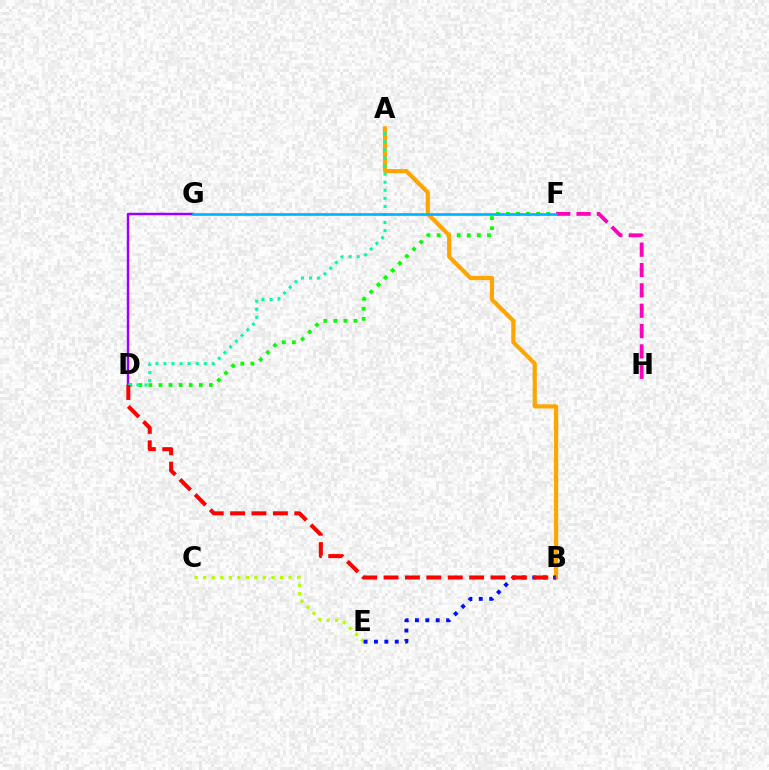{('D', 'F'): [{'color': '#08ff00', 'line_style': 'dotted', 'thickness': 2.74}], ('D', 'G'): [{'color': '#9b00ff', 'line_style': 'solid', 'thickness': 1.76}], ('A', 'B'): [{'color': '#ffa500', 'line_style': 'solid', 'thickness': 3.0}], ('F', 'H'): [{'color': '#ff00bd', 'line_style': 'dashed', 'thickness': 2.76}], ('C', 'E'): [{'color': '#b3ff00', 'line_style': 'dotted', 'thickness': 2.32}], ('A', 'D'): [{'color': '#00ff9d', 'line_style': 'dotted', 'thickness': 2.19}], ('B', 'E'): [{'color': '#0010ff', 'line_style': 'dotted', 'thickness': 2.82}], ('B', 'D'): [{'color': '#ff0000', 'line_style': 'dashed', 'thickness': 2.91}], ('F', 'G'): [{'color': '#00b5ff', 'line_style': 'solid', 'thickness': 1.93}]}